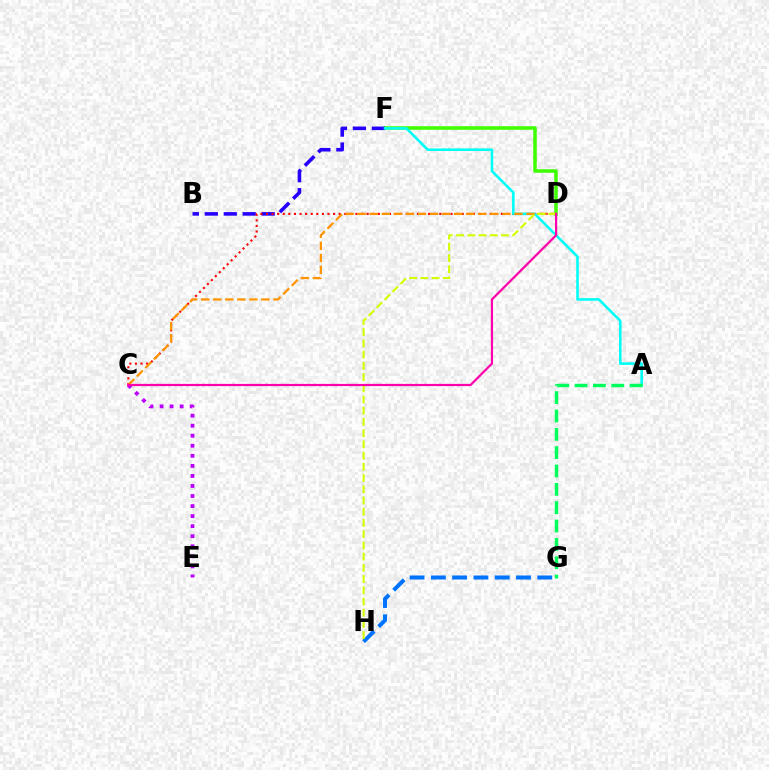{('D', 'F'): [{'color': '#3dff00', 'line_style': 'solid', 'thickness': 2.54}], ('B', 'F'): [{'color': '#2500ff', 'line_style': 'dashed', 'thickness': 2.58}], ('C', 'D'): [{'color': '#ff0000', 'line_style': 'dotted', 'thickness': 1.52}, {'color': '#ff9400', 'line_style': 'dashed', 'thickness': 1.64}, {'color': '#ff00ac', 'line_style': 'solid', 'thickness': 1.6}], ('G', 'H'): [{'color': '#0074ff', 'line_style': 'dashed', 'thickness': 2.89}], ('C', 'E'): [{'color': '#b900ff', 'line_style': 'dotted', 'thickness': 2.73}], ('A', 'F'): [{'color': '#00fff6', 'line_style': 'solid', 'thickness': 1.87}], ('A', 'G'): [{'color': '#00ff5c', 'line_style': 'dashed', 'thickness': 2.49}], ('D', 'H'): [{'color': '#d1ff00', 'line_style': 'dashed', 'thickness': 1.52}]}